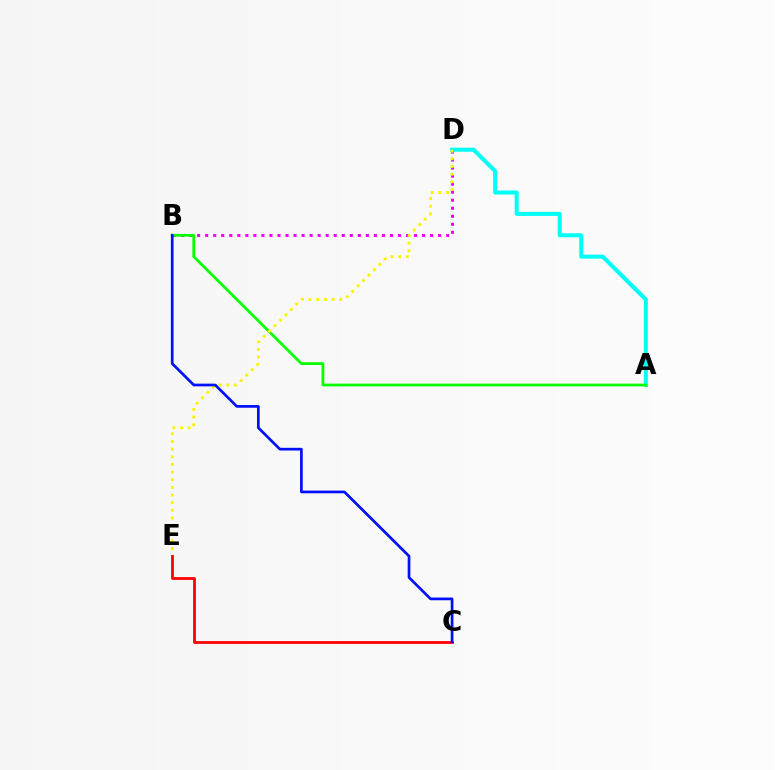{('A', 'D'): [{'color': '#00fff6', 'line_style': 'solid', 'thickness': 2.9}], ('B', 'D'): [{'color': '#ee00ff', 'line_style': 'dotted', 'thickness': 2.18}], ('A', 'B'): [{'color': '#08ff00', 'line_style': 'solid', 'thickness': 1.99}], ('D', 'E'): [{'color': '#fcf500', 'line_style': 'dotted', 'thickness': 2.08}], ('C', 'E'): [{'color': '#ff0000', 'line_style': 'solid', 'thickness': 1.99}], ('B', 'C'): [{'color': '#0010ff', 'line_style': 'solid', 'thickness': 1.95}]}